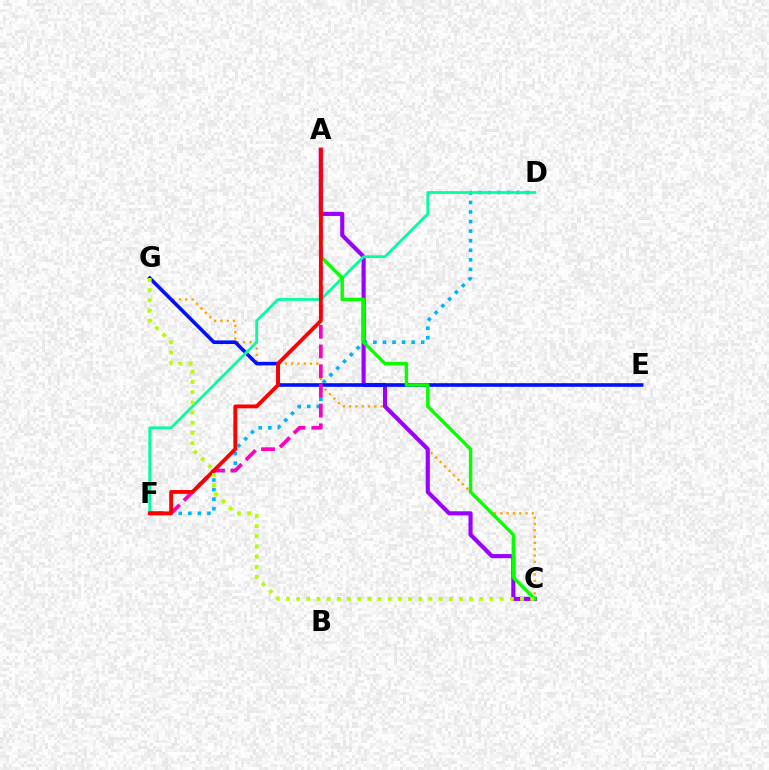{('C', 'G'): [{'color': '#ffa500', 'line_style': 'dotted', 'thickness': 1.71}, {'color': '#b3ff00', 'line_style': 'dotted', 'thickness': 2.76}], ('D', 'F'): [{'color': '#00b5ff', 'line_style': 'dotted', 'thickness': 2.6}, {'color': '#00ff9d', 'line_style': 'solid', 'thickness': 1.97}], ('A', 'C'): [{'color': '#9b00ff', 'line_style': 'solid', 'thickness': 2.97}, {'color': '#08ff00', 'line_style': 'solid', 'thickness': 2.45}], ('E', 'G'): [{'color': '#0010ff', 'line_style': 'solid', 'thickness': 2.6}], ('A', 'F'): [{'color': '#ff00bd', 'line_style': 'dashed', 'thickness': 2.68}, {'color': '#ff0000', 'line_style': 'solid', 'thickness': 2.75}]}